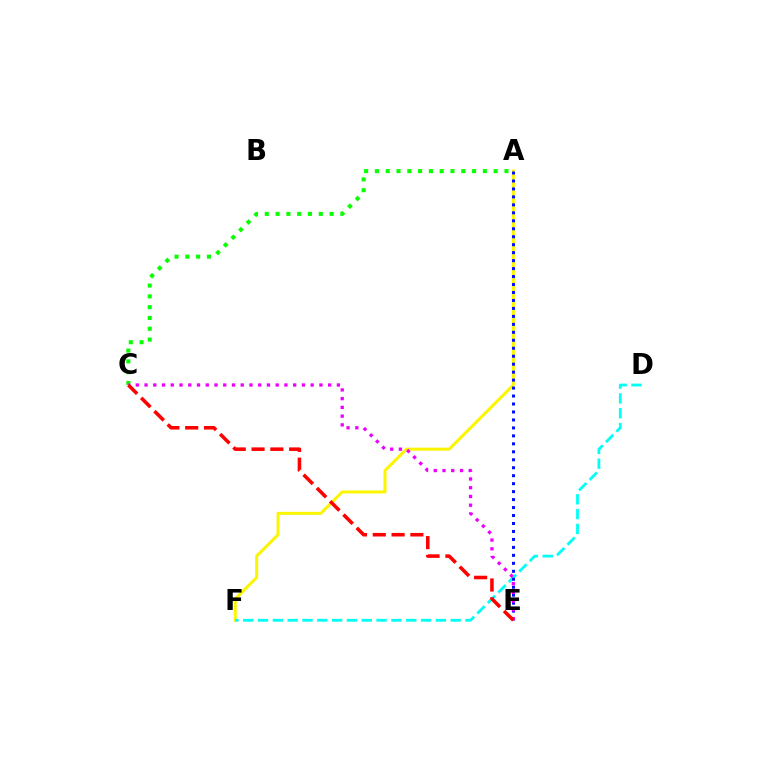{('A', 'F'): [{'color': '#fcf500', 'line_style': 'solid', 'thickness': 2.16}], ('A', 'C'): [{'color': '#08ff00', 'line_style': 'dotted', 'thickness': 2.93}], ('D', 'F'): [{'color': '#00fff6', 'line_style': 'dashed', 'thickness': 2.01}], ('A', 'E'): [{'color': '#0010ff', 'line_style': 'dotted', 'thickness': 2.16}], ('C', 'E'): [{'color': '#ee00ff', 'line_style': 'dotted', 'thickness': 2.38}, {'color': '#ff0000', 'line_style': 'dashed', 'thickness': 2.55}]}